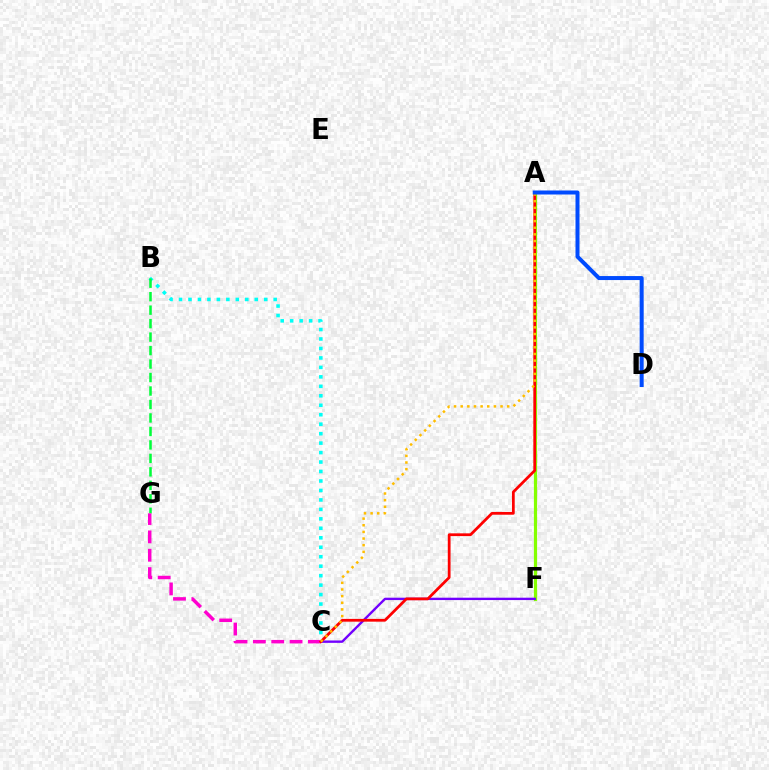{('B', 'C'): [{'color': '#00fff6', 'line_style': 'dotted', 'thickness': 2.57}], ('B', 'G'): [{'color': '#00ff39', 'line_style': 'dashed', 'thickness': 1.83}], ('A', 'F'): [{'color': '#84ff00', 'line_style': 'solid', 'thickness': 2.3}], ('C', 'F'): [{'color': '#7200ff', 'line_style': 'solid', 'thickness': 1.71}], ('C', 'G'): [{'color': '#ff00cf', 'line_style': 'dashed', 'thickness': 2.49}], ('A', 'C'): [{'color': '#ff0000', 'line_style': 'solid', 'thickness': 1.99}, {'color': '#ffbd00', 'line_style': 'dotted', 'thickness': 1.8}], ('A', 'D'): [{'color': '#004bff', 'line_style': 'solid', 'thickness': 2.88}]}